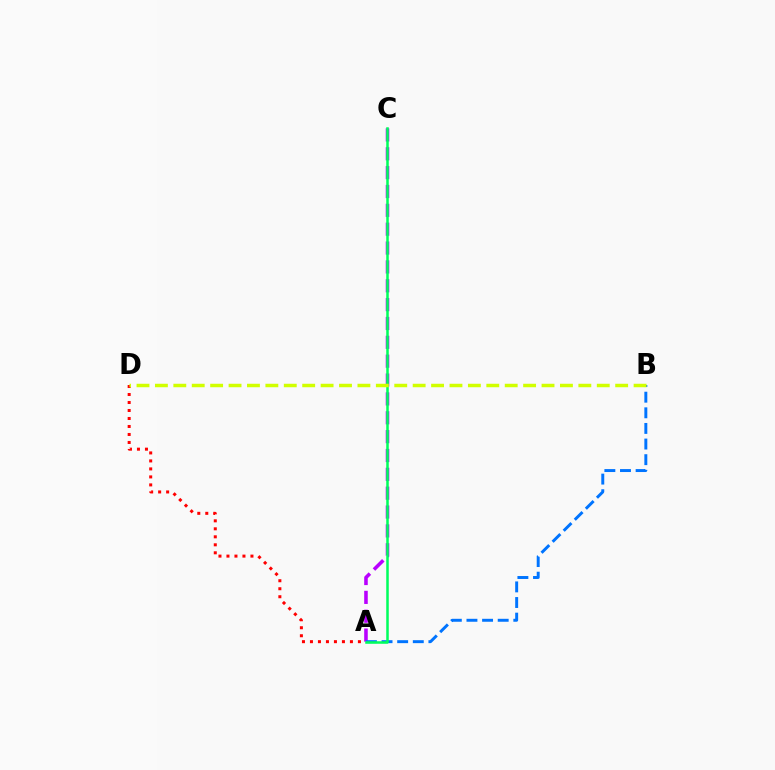{('A', 'C'): [{'color': '#b900ff', 'line_style': 'dashed', 'thickness': 2.56}, {'color': '#00ff5c', 'line_style': 'solid', 'thickness': 1.82}], ('A', 'B'): [{'color': '#0074ff', 'line_style': 'dashed', 'thickness': 2.12}], ('A', 'D'): [{'color': '#ff0000', 'line_style': 'dotted', 'thickness': 2.17}], ('B', 'D'): [{'color': '#d1ff00', 'line_style': 'dashed', 'thickness': 2.5}]}